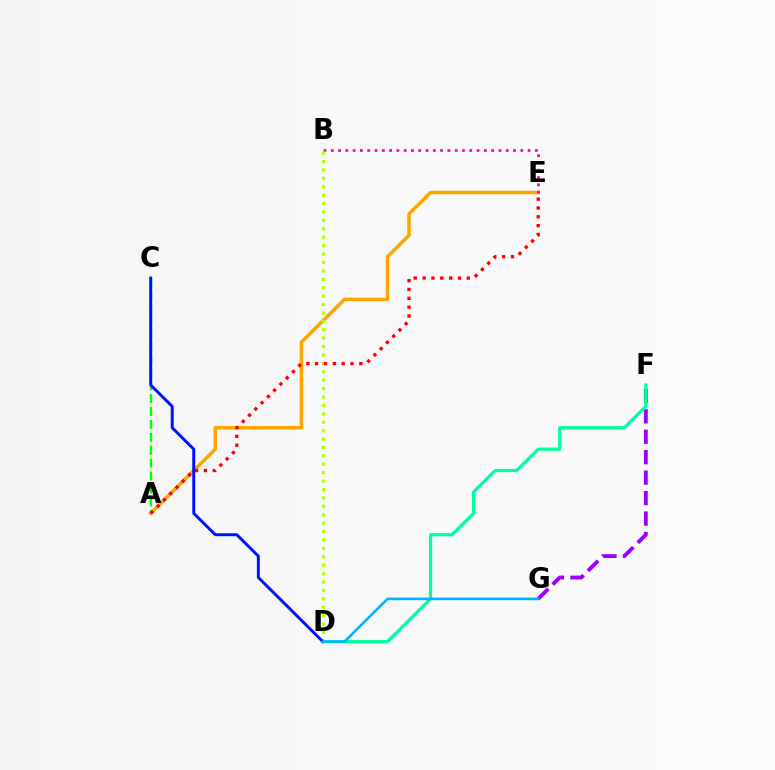{('F', 'G'): [{'color': '#9b00ff', 'line_style': 'dashed', 'thickness': 2.78}], ('A', 'E'): [{'color': '#ffa500', 'line_style': 'solid', 'thickness': 2.54}, {'color': '#ff0000', 'line_style': 'dotted', 'thickness': 2.4}], ('A', 'C'): [{'color': '#08ff00', 'line_style': 'dashed', 'thickness': 1.75}], ('B', 'E'): [{'color': '#ff00bd', 'line_style': 'dotted', 'thickness': 1.98}], ('D', 'F'): [{'color': '#00ff9d', 'line_style': 'solid', 'thickness': 2.33}], ('B', 'D'): [{'color': '#b3ff00', 'line_style': 'dotted', 'thickness': 2.28}], ('C', 'D'): [{'color': '#0010ff', 'line_style': 'solid', 'thickness': 2.13}], ('D', 'G'): [{'color': '#00b5ff', 'line_style': 'solid', 'thickness': 1.88}]}